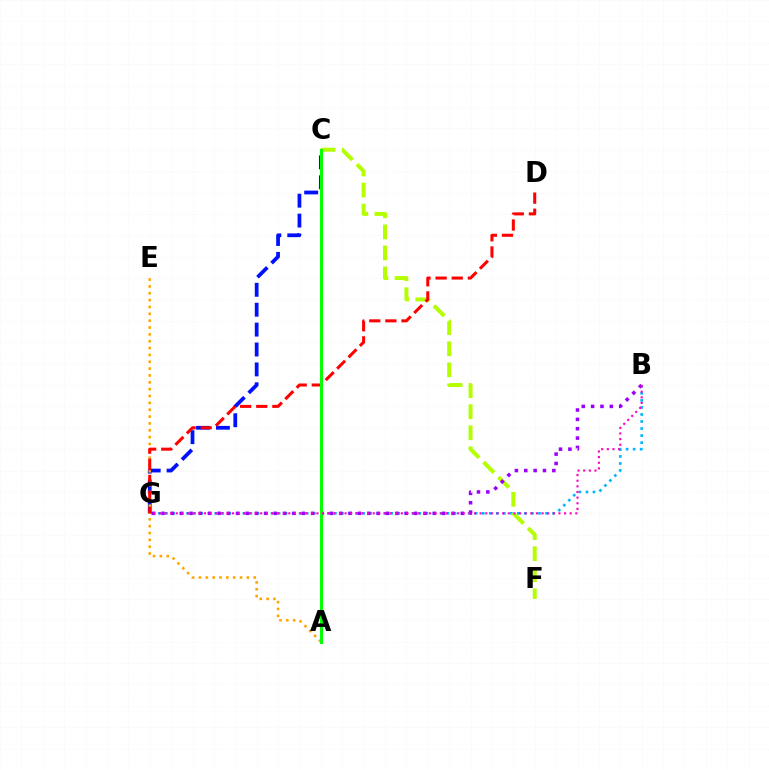{('B', 'G'): [{'color': '#00b5ff', 'line_style': 'dotted', 'thickness': 1.91}, {'color': '#9b00ff', 'line_style': 'dotted', 'thickness': 2.54}, {'color': '#ff00bd', 'line_style': 'dotted', 'thickness': 1.53}], ('C', 'F'): [{'color': '#b3ff00', 'line_style': 'dashed', 'thickness': 2.86}], ('C', 'G'): [{'color': '#0010ff', 'line_style': 'dashed', 'thickness': 2.7}], ('A', 'E'): [{'color': '#ffa500', 'line_style': 'dotted', 'thickness': 1.86}], ('D', 'G'): [{'color': '#ff0000', 'line_style': 'dashed', 'thickness': 2.19}], ('A', 'C'): [{'color': '#00ff9d', 'line_style': 'solid', 'thickness': 2.12}, {'color': '#08ff00', 'line_style': 'solid', 'thickness': 2.1}]}